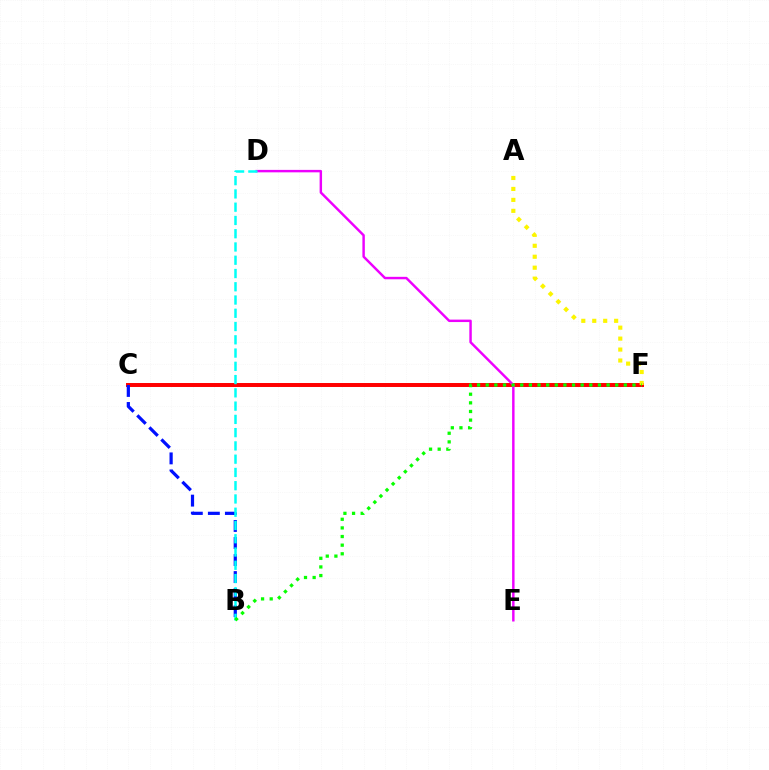{('C', 'F'): [{'color': '#ff0000', 'line_style': 'solid', 'thickness': 2.86}], ('A', 'F'): [{'color': '#fcf500', 'line_style': 'dotted', 'thickness': 2.98}], ('B', 'C'): [{'color': '#0010ff', 'line_style': 'dashed', 'thickness': 2.31}], ('D', 'E'): [{'color': '#ee00ff', 'line_style': 'solid', 'thickness': 1.76}], ('B', 'D'): [{'color': '#00fff6', 'line_style': 'dashed', 'thickness': 1.8}], ('B', 'F'): [{'color': '#08ff00', 'line_style': 'dotted', 'thickness': 2.35}]}